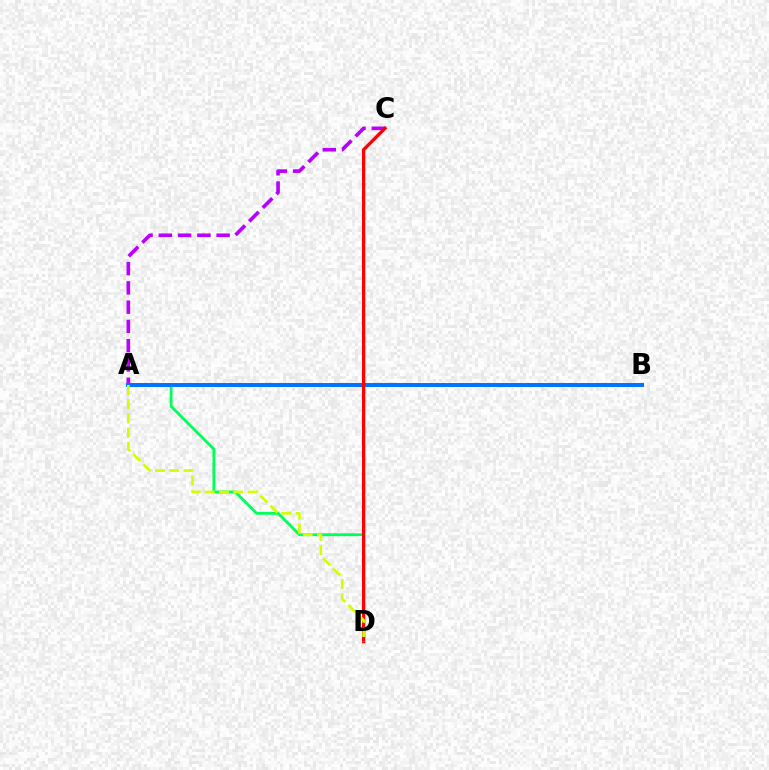{('A', 'C'): [{'color': '#b900ff', 'line_style': 'dashed', 'thickness': 2.62}], ('A', 'D'): [{'color': '#00ff5c', 'line_style': 'solid', 'thickness': 2.04}, {'color': '#d1ff00', 'line_style': 'dashed', 'thickness': 1.93}], ('A', 'B'): [{'color': '#0074ff', 'line_style': 'solid', 'thickness': 2.85}], ('C', 'D'): [{'color': '#ff0000', 'line_style': 'solid', 'thickness': 2.36}]}